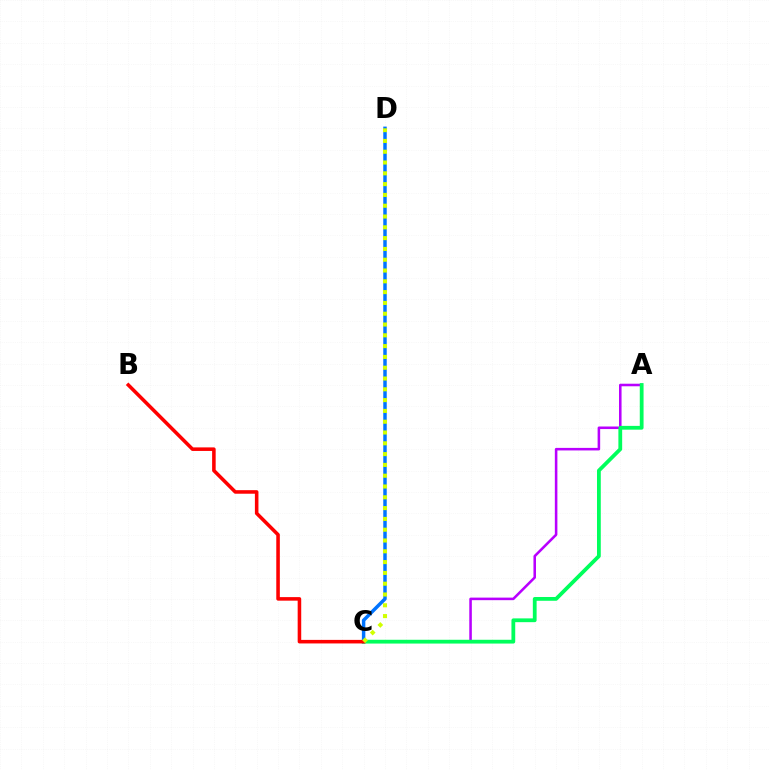{('C', 'D'): [{'color': '#0074ff', 'line_style': 'solid', 'thickness': 2.5}, {'color': '#d1ff00', 'line_style': 'dotted', 'thickness': 2.93}], ('A', 'C'): [{'color': '#b900ff', 'line_style': 'solid', 'thickness': 1.84}, {'color': '#00ff5c', 'line_style': 'solid', 'thickness': 2.72}], ('B', 'C'): [{'color': '#ff0000', 'line_style': 'solid', 'thickness': 2.56}]}